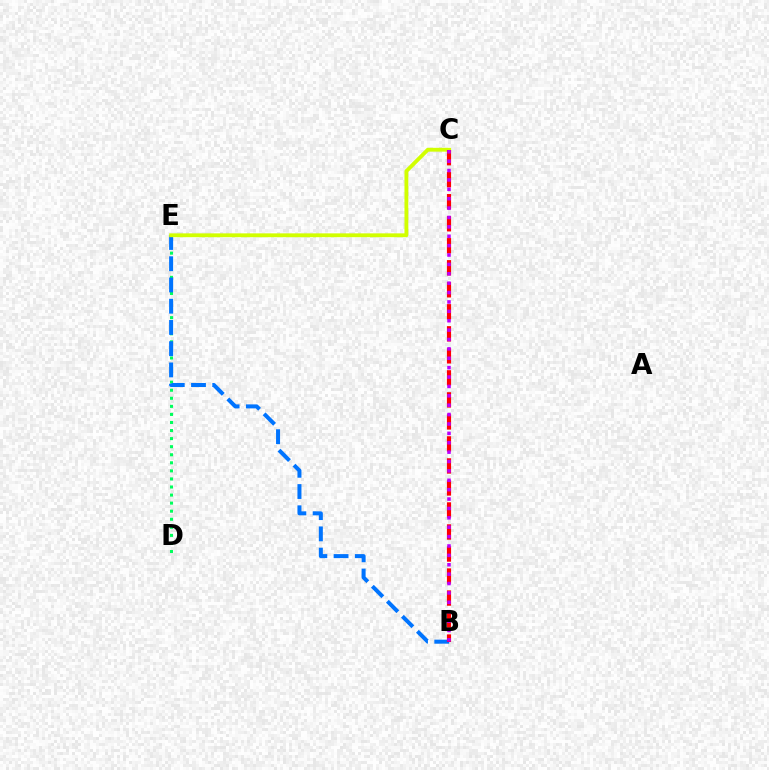{('D', 'E'): [{'color': '#00ff5c', 'line_style': 'dotted', 'thickness': 2.19}], ('B', 'E'): [{'color': '#0074ff', 'line_style': 'dashed', 'thickness': 2.89}], ('C', 'E'): [{'color': '#d1ff00', 'line_style': 'solid', 'thickness': 2.76}], ('B', 'C'): [{'color': '#ff0000', 'line_style': 'dashed', 'thickness': 2.99}, {'color': '#b900ff', 'line_style': 'dotted', 'thickness': 2.55}]}